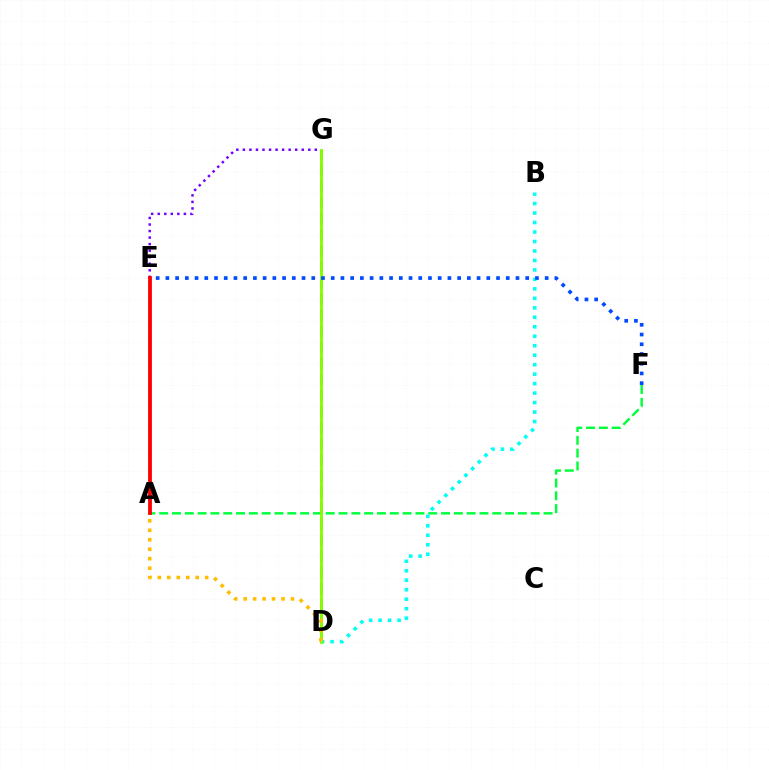{('A', 'F'): [{'color': '#00ff39', 'line_style': 'dashed', 'thickness': 1.74}], ('B', 'D'): [{'color': '#00fff6', 'line_style': 'dotted', 'thickness': 2.57}], ('D', 'G'): [{'color': '#ff00cf', 'line_style': 'dashed', 'thickness': 2.19}, {'color': '#84ff00', 'line_style': 'solid', 'thickness': 2.1}], ('E', 'F'): [{'color': '#004bff', 'line_style': 'dotted', 'thickness': 2.64}], ('E', 'G'): [{'color': '#7200ff', 'line_style': 'dotted', 'thickness': 1.78}], ('A', 'E'): [{'color': '#ff0000', 'line_style': 'solid', 'thickness': 2.74}], ('A', 'D'): [{'color': '#ffbd00', 'line_style': 'dotted', 'thickness': 2.57}]}